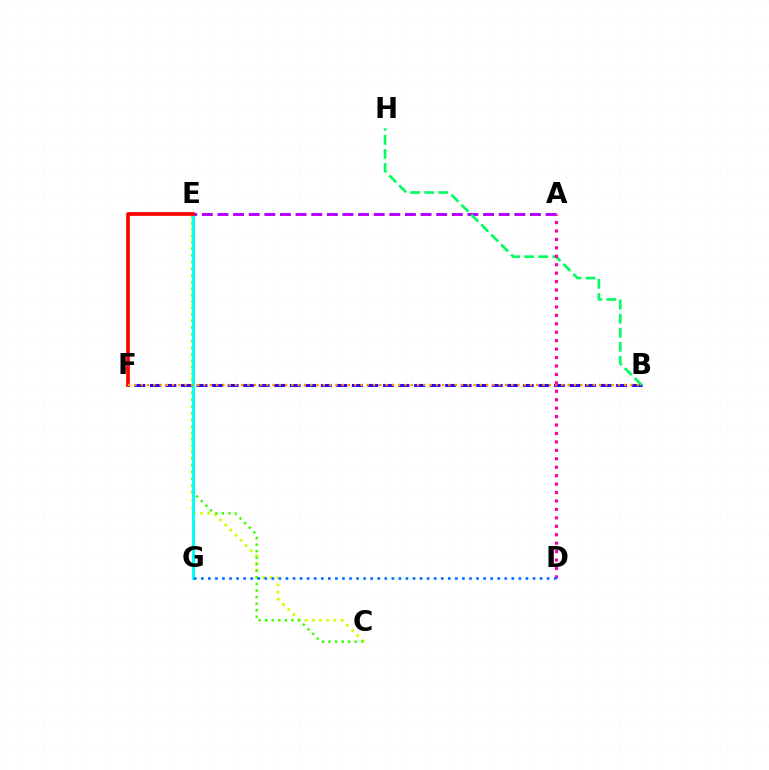{('A', 'E'): [{'color': '#b900ff', 'line_style': 'dashed', 'thickness': 2.12}], ('B', 'F'): [{'color': '#2500ff', 'line_style': 'dashed', 'thickness': 2.11}, {'color': '#ff9400', 'line_style': 'dotted', 'thickness': 1.71}], ('C', 'E'): [{'color': '#d1ff00', 'line_style': 'dotted', 'thickness': 1.97}, {'color': '#3dff00', 'line_style': 'dotted', 'thickness': 1.78}], ('E', 'G'): [{'color': '#00fff6', 'line_style': 'solid', 'thickness': 2.11}], ('B', 'H'): [{'color': '#00ff5c', 'line_style': 'dashed', 'thickness': 1.91}], ('E', 'F'): [{'color': '#ff0000', 'line_style': 'solid', 'thickness': 2.66}], ('A', 'D'): [{'color': '#ff00ac', 'line_style': 'dotted', 'thickness': 2.29}], ('D', 'G'): [{'color': '#0074ff', 'line_style': 'dotted', 'thickness': 1.92}]}